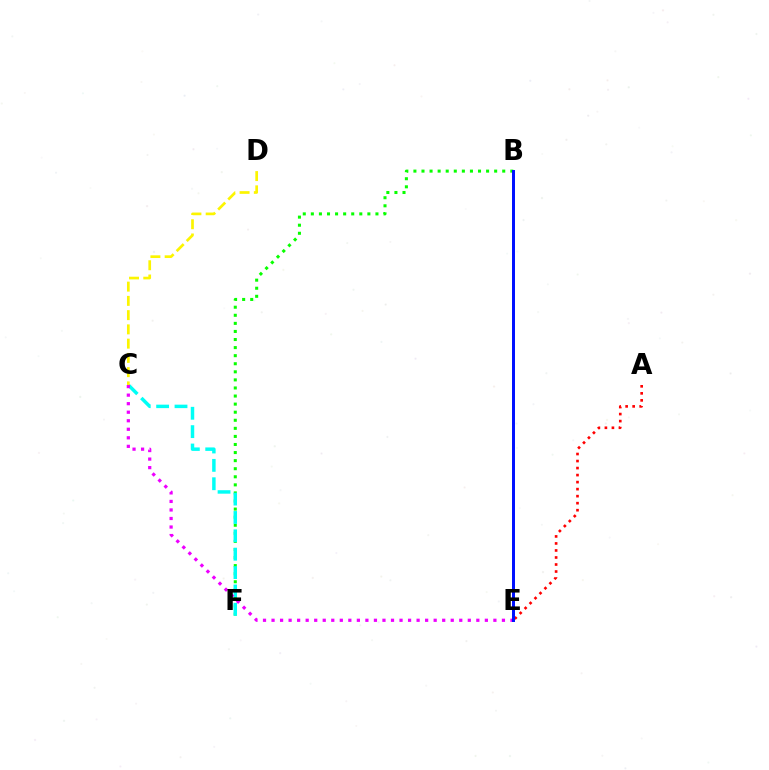{('B', 'F'): [{'color': '#08ff00', 'line_style': 'dotted', 'thickness': 2.19}], ('A', 'E'): [{'color': '#ff0000', 'line_style': 'dotted', 'thickness': 1.91}], ('C', 'F'): [{'color': '#00fff6', 'line_style': 'dashed', 'thickness': 2.5}], ('C', 'E'): [{'color': '#ee00ff', 'line_style': 'dotted', 'thickness': 2.32}], ('C', 'D'): [{'color': '#fcf500', 'line_style': 'dashed', 'thickness': 1.94}], ('B', 'E'): [{'color': '#0010ff', 'line_style': 'solid', 'thickness': 2.14}]}